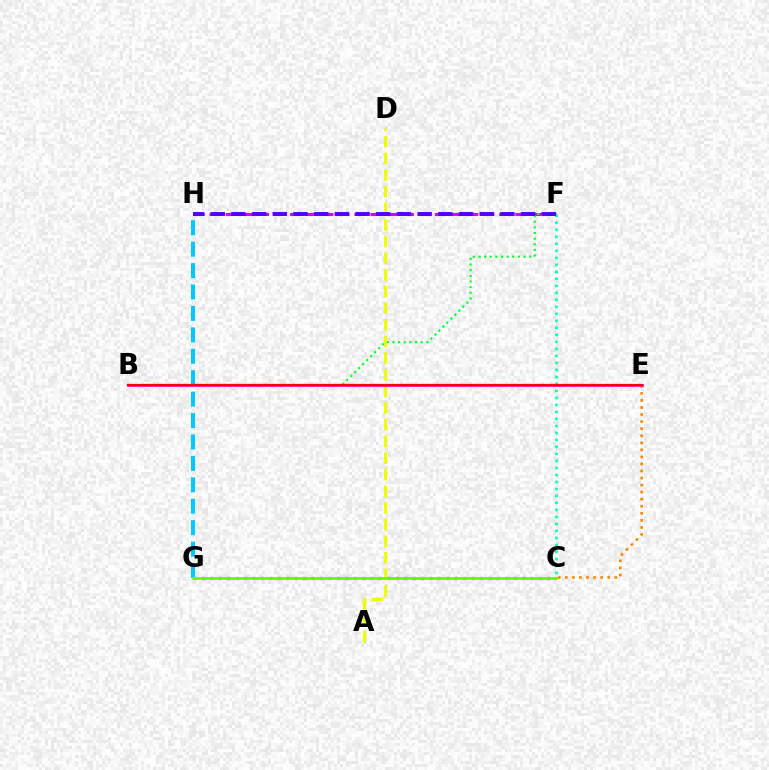{('F', 'H'): [{'color': '#d600ff', 'line_style': 'dashed', 'thickness': 2.19}, {'color': '#4f00ff', 'line_style': 'dashed', 'thickness': 2.81}], ('C', 'G'): [{'color': '#003fff', 'line_style': 'dotted', 'thickness': 2.29}, {'color': '#66ff00', 'line_style': 'solid', 'thickness': 2.05}], ('C', 'F'): [{'color': '#00ffaf', 'line_style': 'dotted', 'thickness': 1.9}], ('G', 'H'): [{'color': '#00c7ff', 'line_style': 'dashed', 'thickness': 2.91}], ('B', 'F'): [{'color': '#00ff27', 'line_style': 'dotted', 'thickness': 1.53}], ('A', 'D'): [{'color': '#eeff00', 'line_style': 'dashed', 'thickness': 2.26}], ('C', 'E'): [{'color': '#ff8800', 'line_style': 'dotted', 'thickness': 1.92}], ('B', 'E'): [{'color': '#ff00a0', 'line_style': 'solid', 'thickness': 1.95}, {'color': '#ff0000', 'line_style': 'solid', 'thickness': 1.62}]}